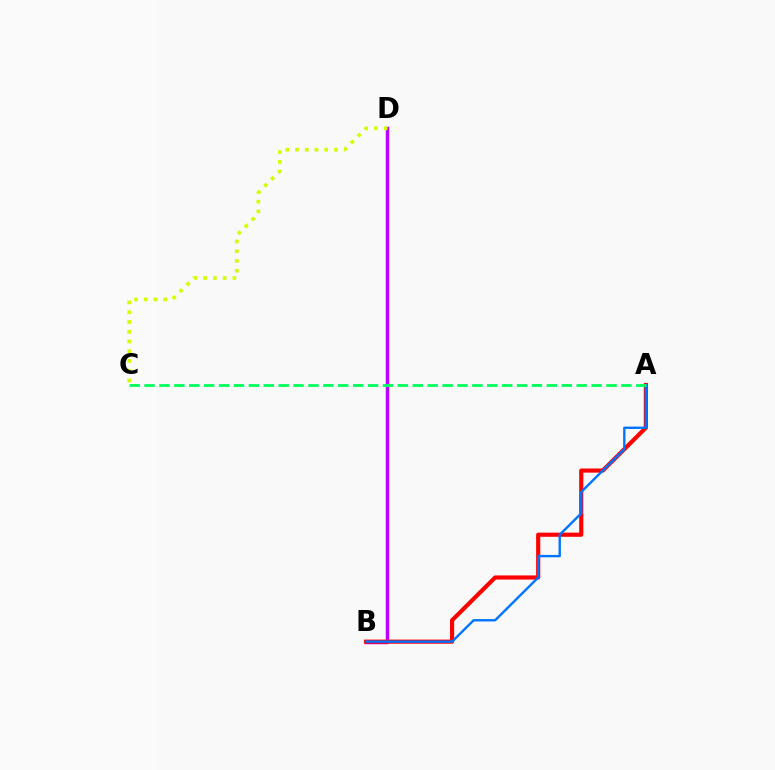{('B', 'D'): [{'color': '#b900ff', 'line_style': 'solid', 'thickness': 2.49}], ('A', 'B'): [{'color': '#ff0000', 'line_style': 'solid', 'thickness': 2.99}, {'color': '#0074ff', 'line_style': 'solid', 'thickness': 1.71}], ('C', 'D'): [{'color': '#d1ff00', 'line_style': 'dotted', 'thickness': 2.65}], ('A', 'C'): [{'color': '#00ff5c', 'line_style': 'dashed', 'thickness': 2.02}]}